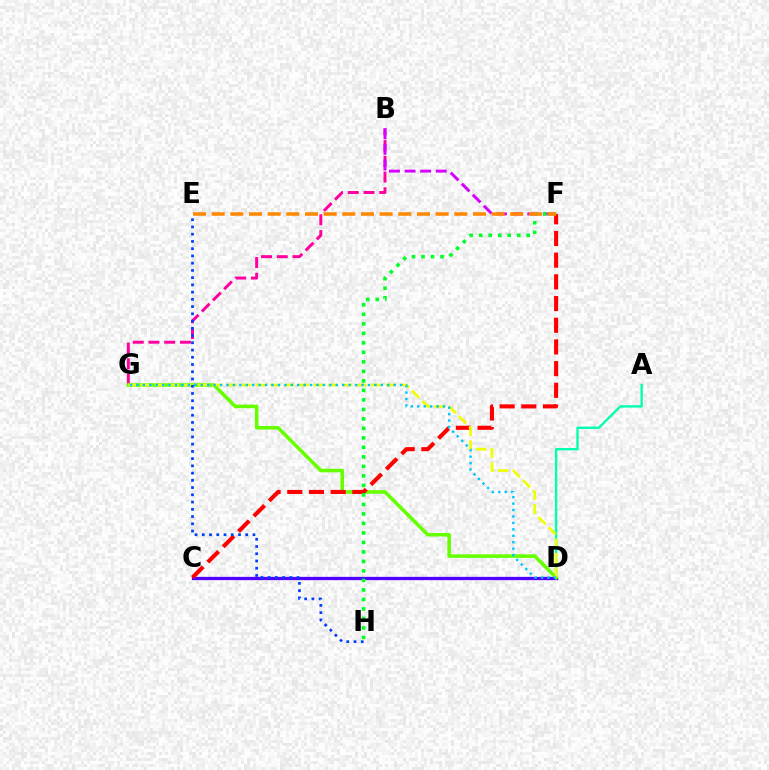{('B', 'G'): [{'color': '#ff00a0', 'line_style': 'dashed', 'thickness': 2.14}], ('C', 'D'): [{'color': '#4f00ff', 'line_style': 'solid', 'thickness': 2.36}], ('A', 'D'): [{'color': '#00ffaf', 'line_style': 'solid', 'thickness': 1.7}], ('D', 'G'): [{'color': '#66ff00', 'line_style': 'solid', 'thickness': 2.57}, {'color': '#eeff00', 'line_style': 'dashed', 'thickness': 1.96}, {'color': '#00c7ff', 'line_style': 'dotted', 'thickness': 1.75}], ('B', 'F'): [{'color': '#d600ff', 'line_style': 'dashed', 'thickness': 2.12}], ('C', 'F'): [{'color': '#ff0000', 'line_style': 'dashed', 'thickness': 2.95}], ('F', 'H'): [{'color': '#00ff27', 'line_style': 'dotted', 'thickness': 2.58}], ('E', 'H'): [{'color': '#003fff', 'line_style': 'dotted', 'thickness': 1.97}], ('E', 'F'): [{'color': '#ff8800', 'line_style': 'dashed', 'thickness': 2.54}]}